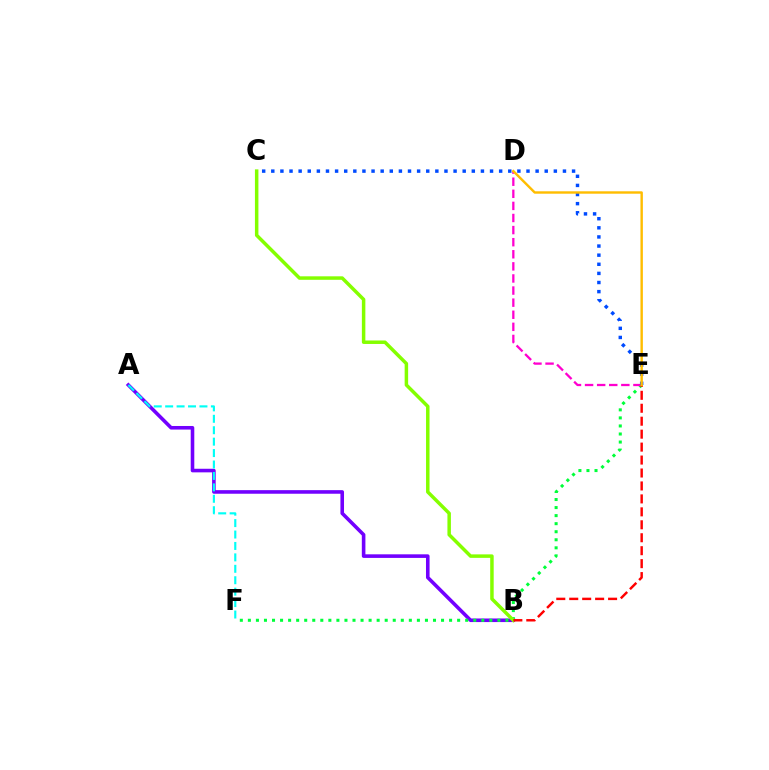{('A', 'B'): [{'color': '#7200ff', 'line_style': 'solid', 'thickness': 2.58}], ('A', 'F'): [{'color': '#00fff6', 'line_style': 'dashed', 'thickness': 1.55}], ('E', 'F'): [{'color': '#00ff39', 'line_style': 'dotted', 'thickness': 2.19}], ('D', 'E'): [{'color': '#ff00cf', 'line_style': 'dashed', 'thickness': 1.64}, {'color': '#ffbd00', 'line_style': 'solid', 'thickness': 1.74}], ('C', 'E'): [{'color': '#004bff', 'line_style': 'dotted', 'thickness': 2.48}], ('B', 'C'): [{'color': '#84ff00', 'line_style': 'solid', 'thickness': 2.51}], ('B', 'E'): [{'color': '#ff0000', 'line_style': 'dashed', 'thickness': 1.76}]}